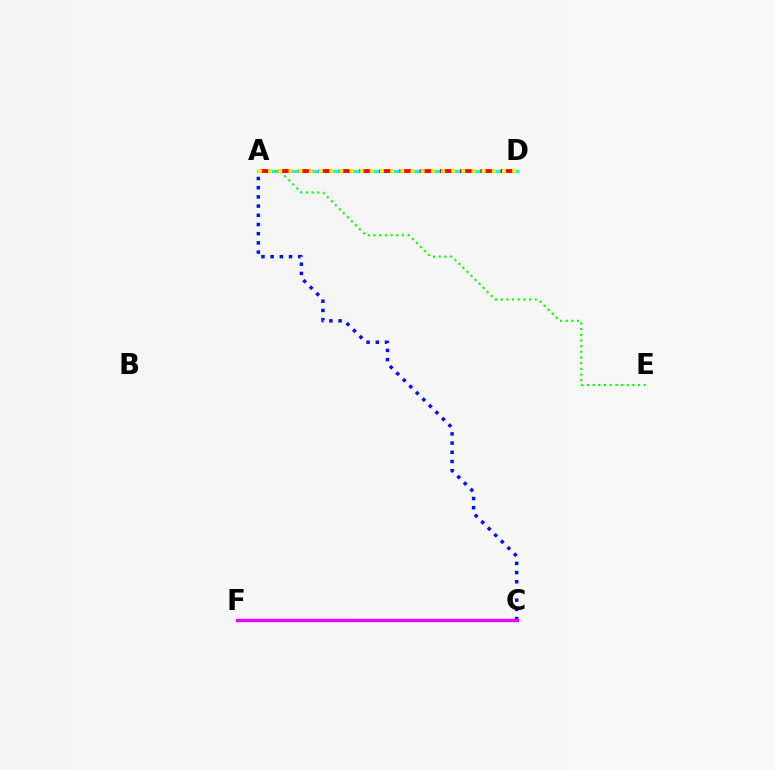{('A', 'D'): [{'color': '#00fff6', 'line_style': 'solid', 'thickness': 2.24}, {'color': '#ff0000', 'line_style': 'dashed', 'thickness': 2.75}, {'color': '#fcf500', 'line_style': 'dotted', 'thickness': 2.76}], ('A', 'C'): [{'color': '#0010ff', 'line_style': 'dotted', 'thickness': 2.5}], ('C', 'F'): [{'color': '#ee00ff', 'line_style': 'solid', 'thickness': 2.38}], ('A', 'E'): [{'color': '#08ff00', 'line_style': 'dotted', 'thickness': 1.55}]}